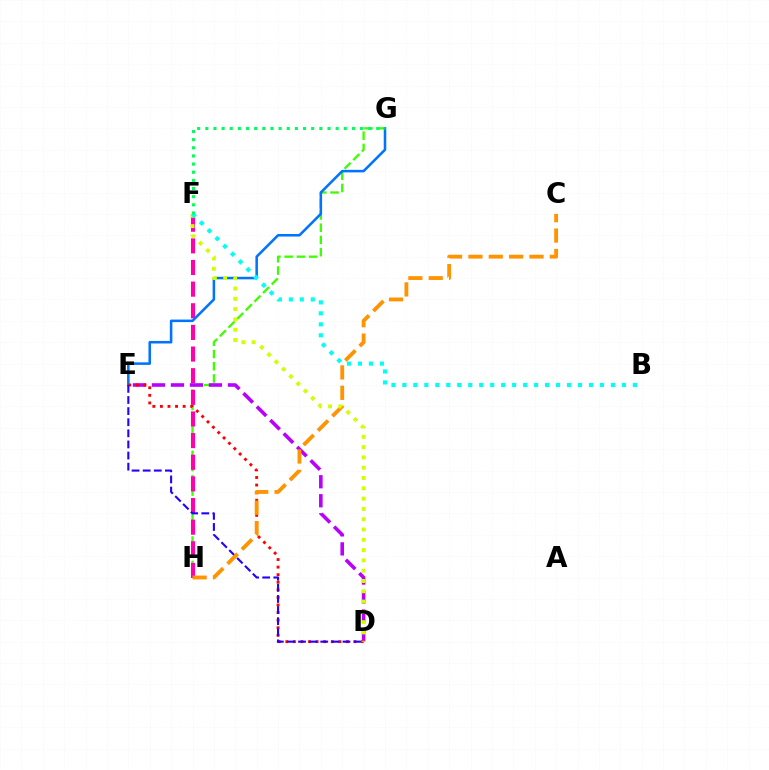{('G', 'H'): [{'color': '#3dff00', 'line_style': 'dashed', 'thickness': 1.66}], ('F', 'H'): [{'color': '#ff00ac', 'line_style': 'dashed', 'thickness': 2.94}], ('D', 'E'): [{'color': '#b900ff', 'line_style': 'dashed', 'thickness': 2.58}, {'color': '#ff0000', 'line_style': 'dotted', 'thickness': 2.06}, {'color': '#2500ff', 'line_style': 'dashed', 'thickness': 1.51}], ('E', 'G'): [{'color': '#0074ff', 'line_style': 'solid', 'thickness': 1.83}], ('C', 'H'): [{'color': '#ff9400', 'line_style': 'dashed', 'thickness': 2.77}], ('D', 'F'): [{'color': '#d1ff00', 'line_style': 'dotted', 'thickness': 2.8}], ('B', 'F'): [{'color': '#00fff6', 'line_style': 'dotted', 'thickness': 2.98}], ('F', 'G'): [{'color': '#00ff5c', 'line_style': 'dotted', 'thickness': 2.21}]}